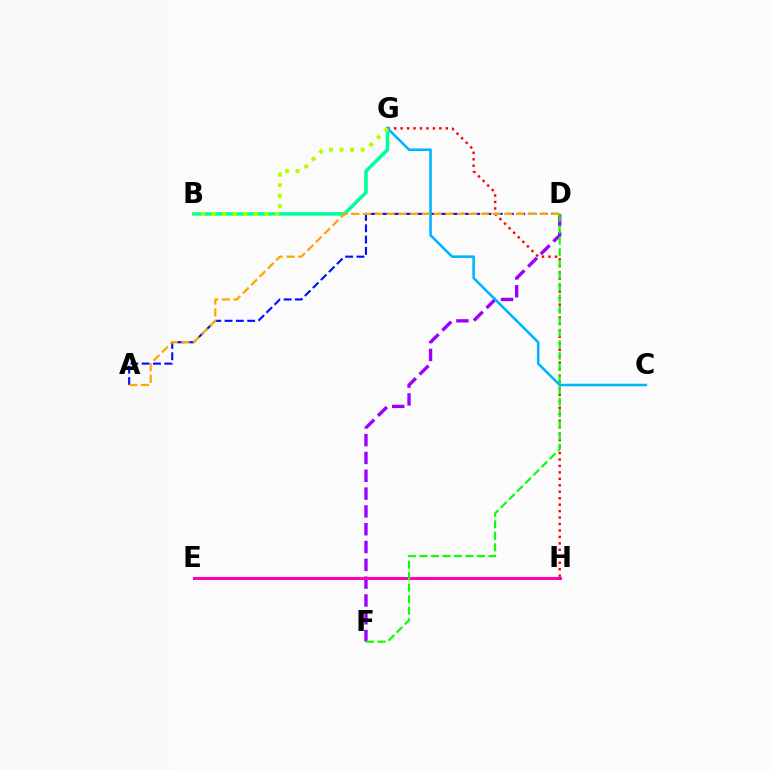{('G', 'H'): [{'color': '#ff0000', 'line_style': 'dotted', 'thickness': 1.75}], ('A', 'D'): [{'color': '#0010ff', 'line_style': 'dashed', 'thickness': 1.54}, {'color': '#ffa500', 'line_style': 'dashed', 'thickness': 1.6}], ('D', 'F'): [{'color': '#9b00ff', 'line_style': 'dashed', 'thickness': 2.42}, {'color': '#08ff00', 'line_style': 'dashed', 'thickness': 1.56}], ('E', 'H'): [{'color': '#ff00bd', 'line_style': 'solid', 'thickness': 2.19}], ('B', 'G'): [{'color': '#00ff9d', 'line_style': 'solid', 'thickness': 2.56}, {'color': '#b3ff00', 'line_style': 'dotted', 'thickness': 2.87}], ('C', 'G'): [{'color': '#00b5ff', 'line_style': 'solid', 'thickness': 1.86}]}